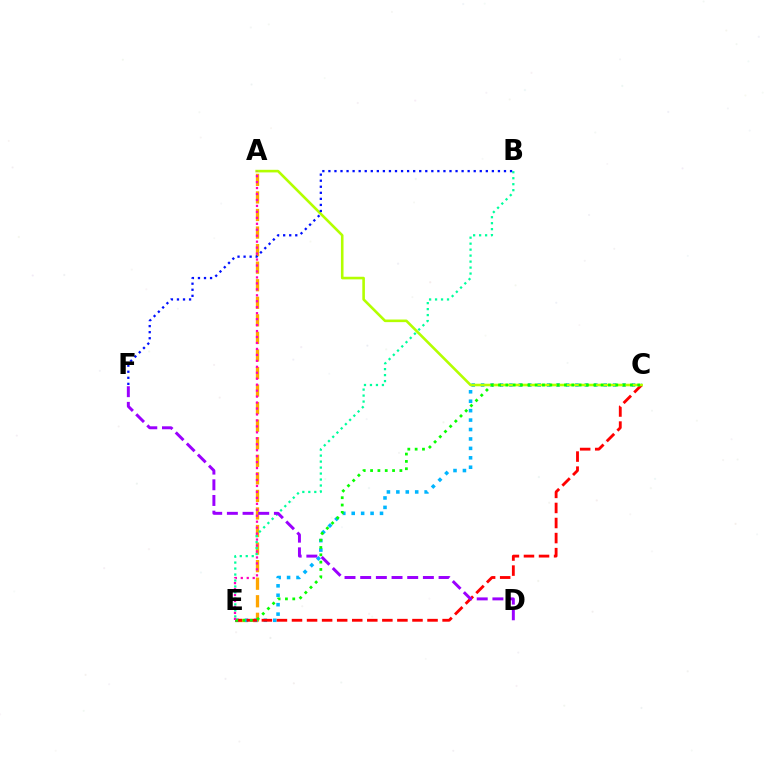{('A', 'E'): [{'color': '#ffa500', 'line_style': 'dashed', 'thickness': 2.39}, {'color': '#ff00bd', 'line_style': 'dotted', 'thickness': 1.62}], ('C', 'E'): [{'color': '#00b5ff', 'line_style': 'dotted', 'thickness': 2.56}, {'color': '#ff0000', 'line_style': 'dashed', 'thickness': 2.05}, {'color': '#08ff00', 'line_style': 'dotted', 'thickness': 1.99}], ('A', 'C'): [{'color': '#b3ff00', 'line_style': 'solid', 'thickness': 1.87}], ('B', 'E'): [{'color': '#00ff9d', 'line_style': 'dotted', 'thickness': 1.62}], ('D', 'F'): [{'color': '#9b00ff', 'line_style': 'dashed', 'thickness': 2.13}], ('B', 'F'): [{'color': '#0010ff', 'line_style': 'dotted', 'thickness': 1.65}]}